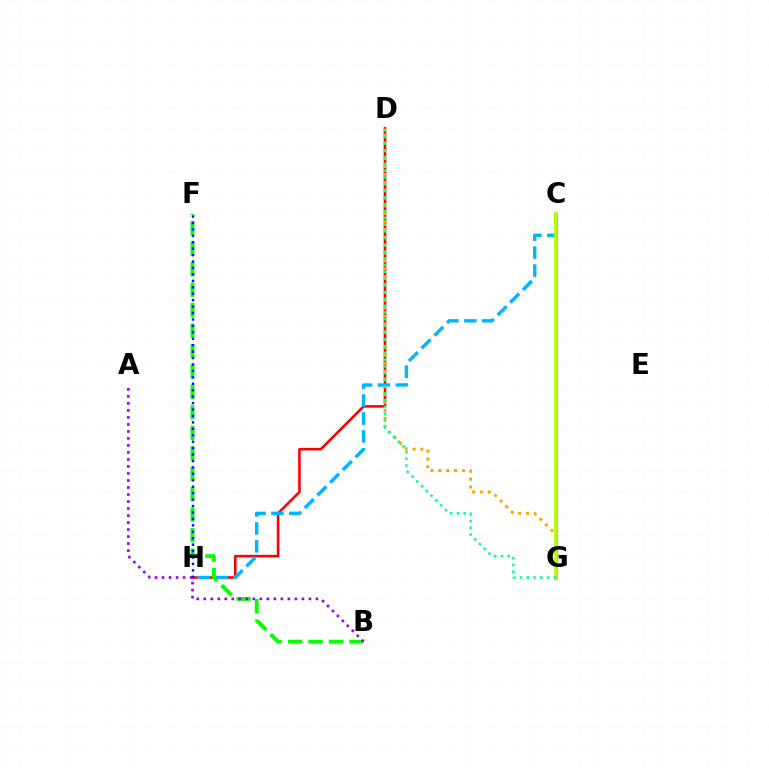{('D', 'H'): [{'color': '#ff0000', 'line_style': 'solid', 'thickness': 1.85}], ('C', 'H'): [{'color': '#00b5ff', 'line_style': 'dashed', 'thickness': 2.44}], ('B', 'F'): [{'color': '#08ff00', 'line_style': 'dashed', 'thickness': 2.78}], ('D', 'G'): [{'color': '#ffa500', 'line_style': 'dotted', 'thickness': 2.14}, {'color': '#00ff9d', 'line_style': 'dotted', 'thickness': 1.83}], ('C', 'G'): [{'color': '#ff00bd', 'line_style': 'solid', 'thickness': 1.95}, {'color': '#b3ff00', 'line_style': 'solid', 'thickness': 2.67}], ('A', 'B'): [{'color': '#9b00ff', 'line_style': 'dotted', 'thickness': 1.9}], ('F', 'H'): [{'color': '#0010ff', 'line_style': 'dotted', 'thickness': 1.75}]}